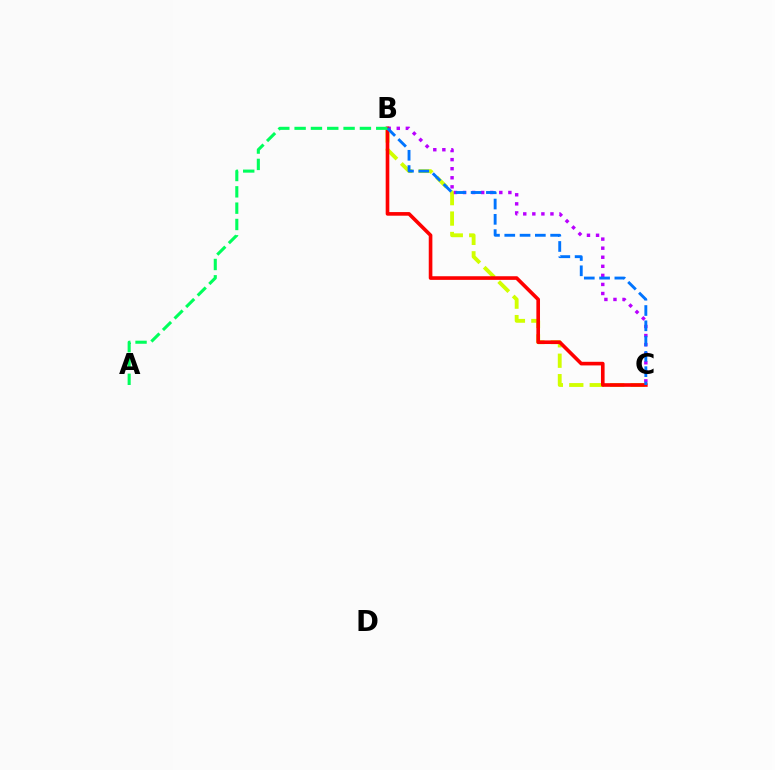{('B', 'C'): [{'color': '#d1ff00', 'line_style': 'dashed', 'thickness': 2.77}, {'color': '#b900ff', 'line_style': 'dotted', 'thickness': 2.46}, {'color': '#ff0000', 'line_style': 'solid', 'thickness': 2.61}, {'color': '#0074ff', 'line_style': 'dashed', 'thickness': 2.08}], ('A', 'B'): [{'color': '#00ff5c', 'line_style': 'dashed', 'thickness': 2.22}]}